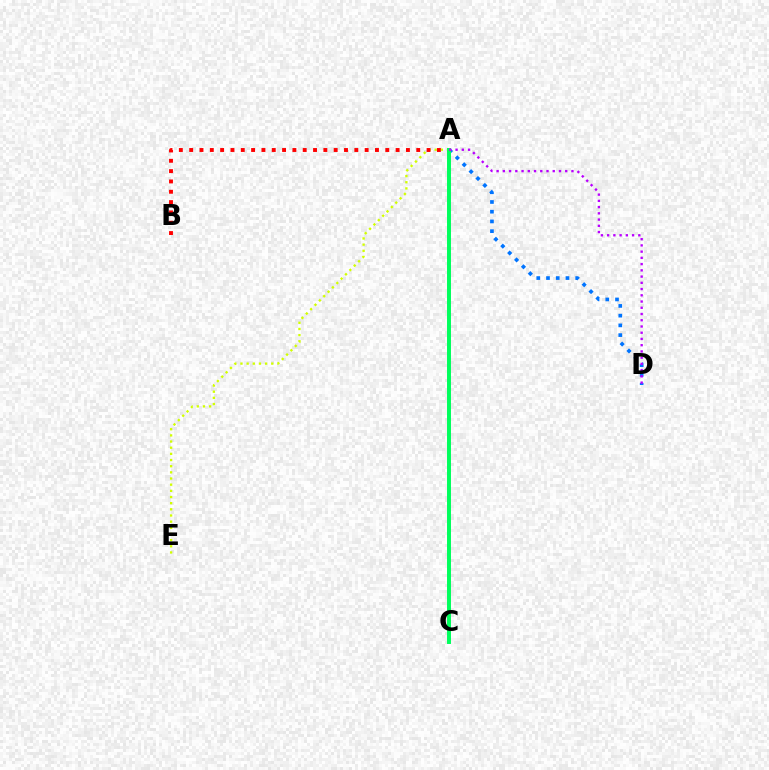{('A', 'D'): [{'color': '#0074ff', 'line_style': 'dotted', 'thickness': 2.64}, {'color': '#b900ff', 'line_style': 'dotted', 'thickness': 1.69}], ('A', 'E'): [{'color': '#d1ff00', 'line_style': 'dotted', 'thickness': 1.67}], ('A', 'B'): [{'color': '#ff0000', 'line_style': 'dotted', 'thickness': 2.8}], ('A', 'C'): [{'color': '#00ff5c', 'line_style': 'solid', 'thickness': 2.85}]}